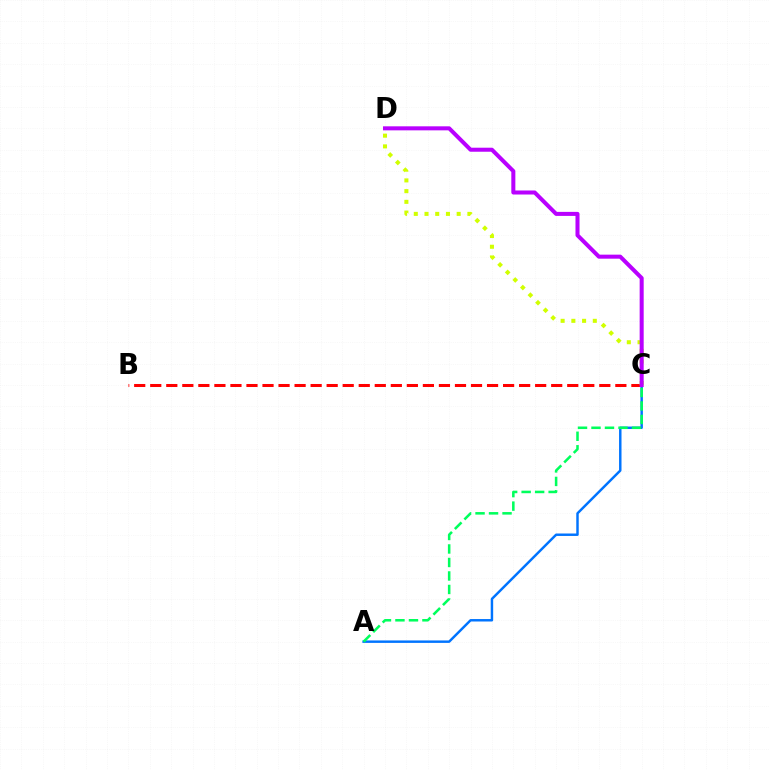{('B', 'C'): [{'color': '#ff0000', 'line_style': 'dashed', 'thickness': 2.18}], ('A', 'C'): [{'color': '#0074ff', 'line_style': 'solid', 'thickness': 1.76}, {'color': '#00ff5c', 'line_style': 'dashed', 'thickness': 1.83}], ('C', 'D'): [{'color': '#d1ff00', 'line_style': 'dotted', 'thickness': 2.91}, {'color': '#b900ff', 'line_style': 'solid', 'thickness': 2.9}]}